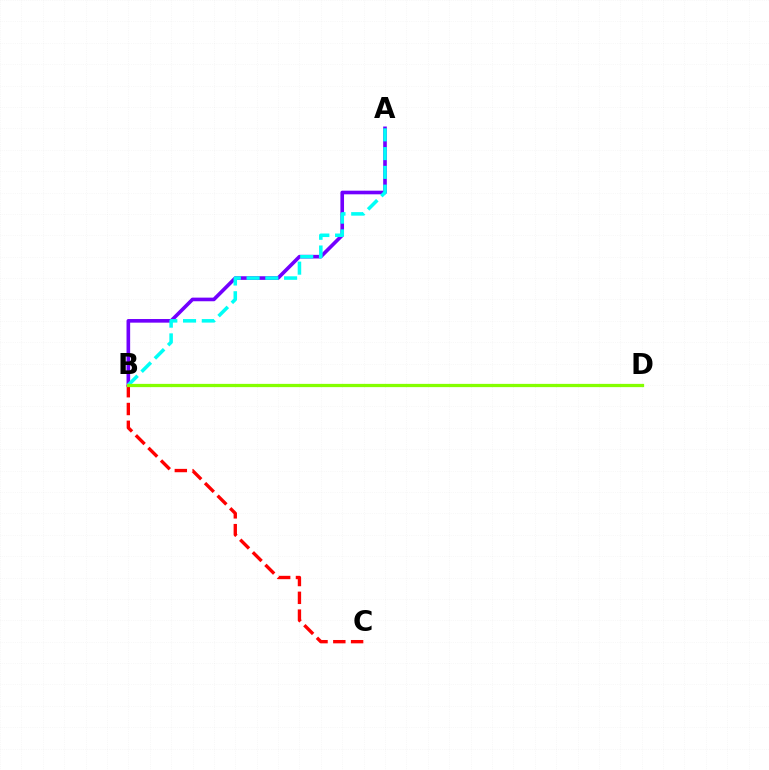{('A', 'B'): [{'color': '#7200ff', 'line_style': 'solid', 'thickness': 2.61}, {'color': '#00fff6', 'line_style': 'dashed', 'thickness': 2.55}], ('B', 'C'): [{'color': '#ff0000', 'line_style': 'dashed', 'thickness': 2.42}], ('B', 'D'): [{'color': '#84ff00', 'line_style': 'solid', 'thickness': 2.34}]}